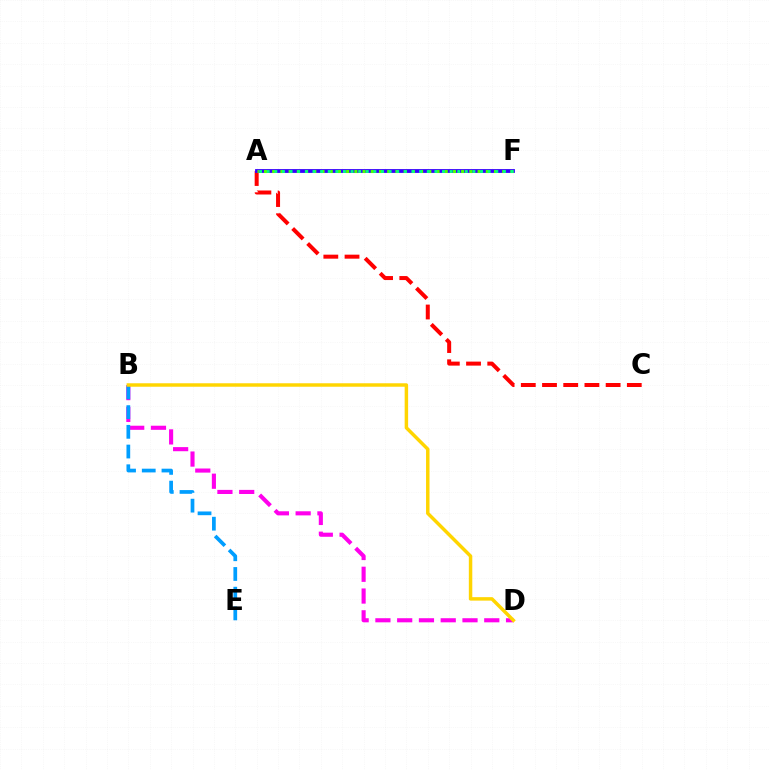{('B', 'D'): [{'color': '#ff00ed', 'line_style': 'dashed', 'thickness': 2.96}, {'color': '#ffd500', 'line_style': 'solid', 'thickness': 2.49}], ('A', 'C'): [{'color': '#ff0000', 'line_style': 'dashed', 'thickness': 2.88}], ('A', 'F'): [{'color': '#3700ff', 'line_style': 'solid', 'thickness': 2.74}, {'color': '#4fff00', 'line_style': 'dotted', 'thickness': 2.23}, {'color': '#00ff86', 'line_style': 'dotted', 'thickness': 2.07}], ('B', 'E'): [{'color': '#009eff', 'line_style': 'dashed', 'thickness': 2.68}]}